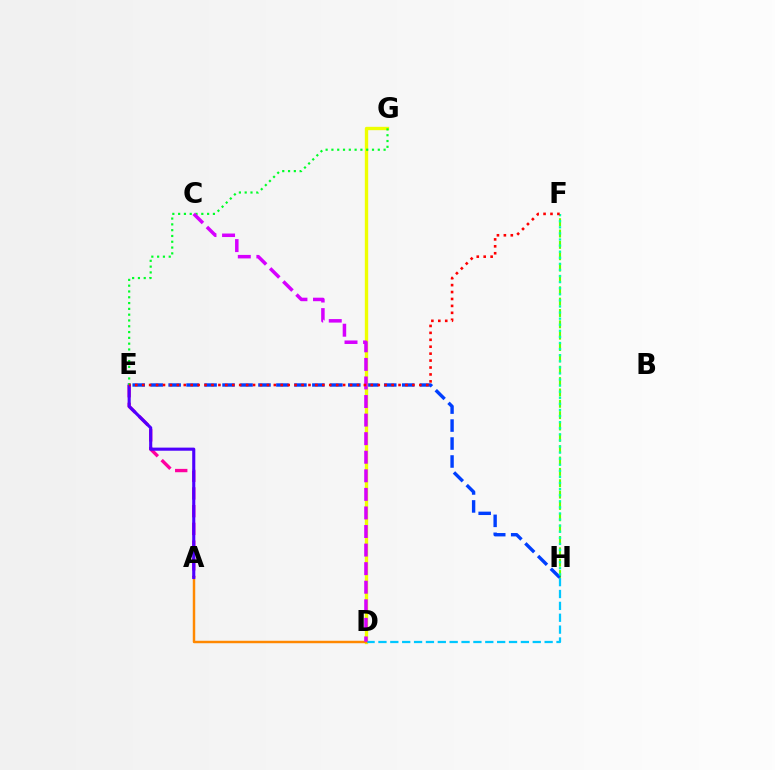{('A', 'E'): [{'color': '#ff00a0', 'line_style': 'dashed', 'thickness': 2.41}, {'color': '#4f00ff', 'line_style': 'solid', 'thickness': 2.23}], ('F', 'H'): [{'color': '#66ff00', 'line_style': 'dashed', 'thickness': 1.54}, {'color': '#00ffaf', 'line_style': 'dotted', 'thickness': 1.65}], ('E', 'H'): [{'color': '#003fff', 'line_style': 'dashed', 'thickness': 2.44}], ('D', 'G'): [{'color': '#eeff00', 'line_style': 'solid', 'thickness': 2.42}], ('D', 'H'): [{'color': '#00c7ff', 'line_style': 'dashed', 'thickness': 1.61}], ('A', 'D'): [{'color': '#ff8800', 'line_style': 'solid', 'thickness': 1.77}], ('E', 'G'): [{'color': '#00ff27', 'line_style': 'dotted', 'thickness': 1.58}], ('C', 'D'): [{'color': '#d600ff', 'line_style': 'dashed', 'thickness': 2.52}], ('E', 'F'): [{'color': '#ff0000', 'line_style': 'dotted', 'thickness': 1.88}]}